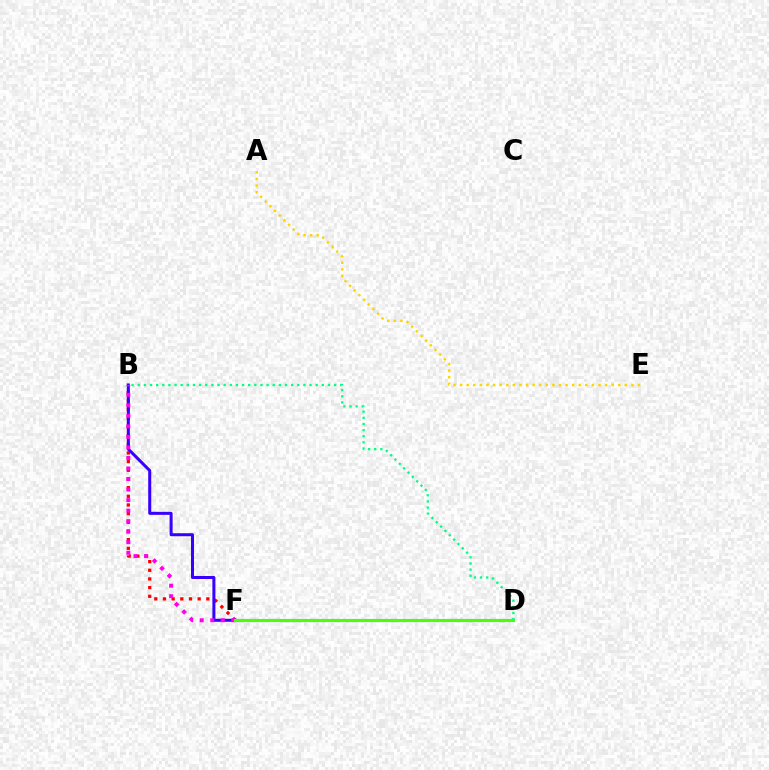{('D', 'F'): [{'color': '#009eff', 'line_style': 'solid', 'thickness': 2.23}, {'color': '#4fff00', 'line_style': 'solid', 'thickness': 2.21}], ('B', 'F'): [{'color': '#ff0000', 'line_style': 'dotted', 'thickness': 2.36}, {'color': '#3700ff', 'line_style': 'solid', 'thickness': 2.18}, {'color': '#ff00ed', 'line_style': 'dotted', 'thickness': 2.86}], ('B', 'D'): [{'color': '#00ff86', 'line_style': 'dotted', 'thickness': 1.67}], ('A', 'E'): [{'color': '#ffd500', 'line_style': 'dotted', 'thickness': 1.79}]}